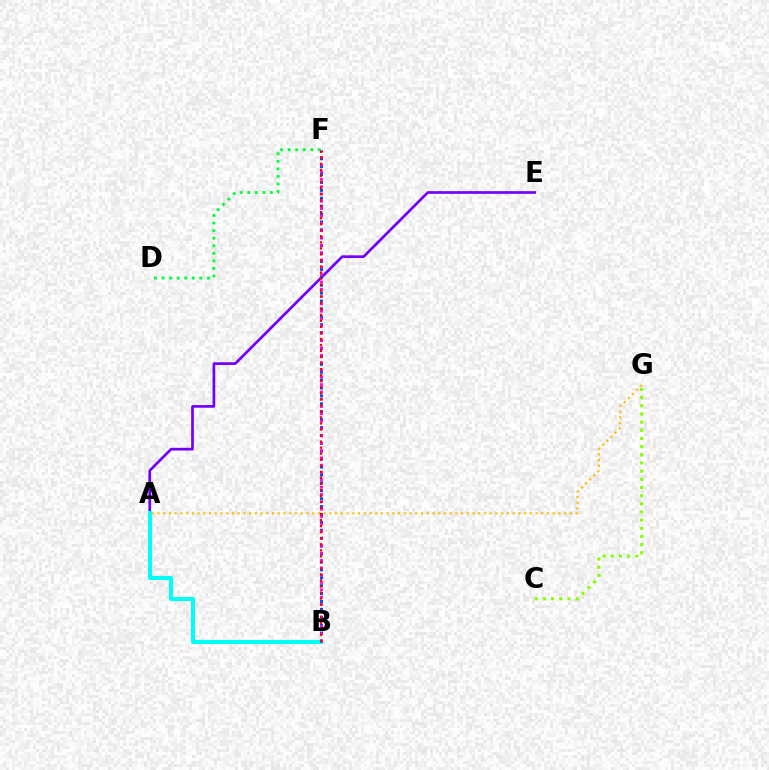{('C', 'G'): [{'color': '#84ff00', 'line_style': 'dotted', 'thickness': 2.22}], ('A', 'E'): [{'color': '#7200ff', 'line_style': 'solid', 'thickness': 1.94}], ('A', 'B'): [{'color': '#00fff6', 'line_style': 'solid', 'thickness': 2.94}], ('B', 'F'): [{'color': '#004bff', 'line_style': 'dotted', 'thickness': 2.15}, {'color': '#ff00cf', 'line_style': 'dotted', 'thickness': 1.99}, {'color': '#ff0000', 'line_style': 'dotted', 'thickness': 1.64}], ('D', 'F'): [{'color': '#00ff39', 'line_style': 'dotted', 'thickness': 2.05}], ('A', 'G'): [{'color': '#ffbd00', 'line_style': 'dotted', 'thickness': 1.56}]}